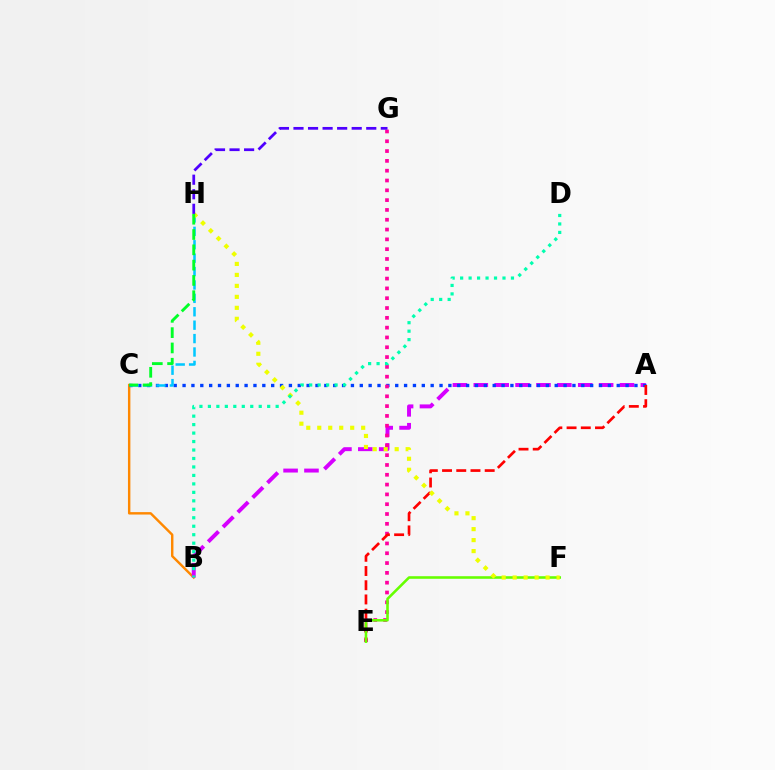{('B', 'C'): [{'color': '#ff8800', 'line_style': 'solid', 'thickness': 1.74}], ('A', 'B'): [{'color': '#d600ff', 'line_style': 'dashed', 'thickness': 2.84}], ('A', 'C'): [{'color': '#003fff', 'line_style': 'dotted', 'thickness': 2.41}], ('E', 'G'): [{'color': '#ff00a0', 'line_style': 'dotted', 'thickness': 2.67}], ('A', 'E'): [{'color': '#ff0000', 'line_style': 'dashed', 'thickness': 1.93}], ('E', 'F'): [{'color': '#66ff00', 'line_style': 'solid', 'thickness': 1.86}], ('C', 'H'): [{'color': '#00c7ff', 'line_style': 'dashed', 'thickness': 1.82}, {'color': '#00ff27', 'line_style': 'dashed', 'thickness': 2.08}], ('F', 'H'): [{'color': '#eeff00', 'line_style': 'dotted', 'thickness': 2.98}], ('G', 'H'): [{'color': '#4f00ff', 'line_style': 'dashed', 'thickness': 1.98}], ('B', 'D'): [{'color': '#00ffaf', 'line_style': 'dotted', 'thickness': 2.3}]}